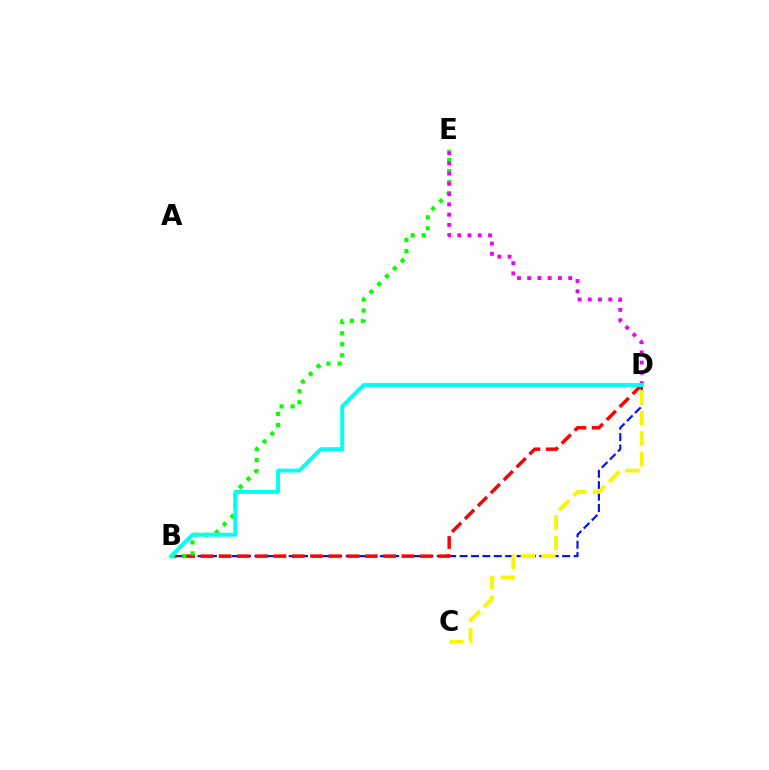{('B', 'D'): [{'color': '#0010ff', 'line_style': 'dashed', 'thickness': 1.55}, {'color': '#ff0000', 'line_style': 'dashed', 'thickness': 2.48}, {'color': '#00fff6', 'line_style': 'solid', 'thickness': 2.82}], ('C', 'D'): [{'color': '#fcf500', 'line_style': 'dashed', 'thickness': 2.8}], ('B', 'E'): [{'color': '#08ff00', 'line_style': 'dotted', 'thickness': 3.0}], ('D', 'E'): [{'color': '#ee00ff', 'line_style': 'dotted', 'thickness': 2.78}]}